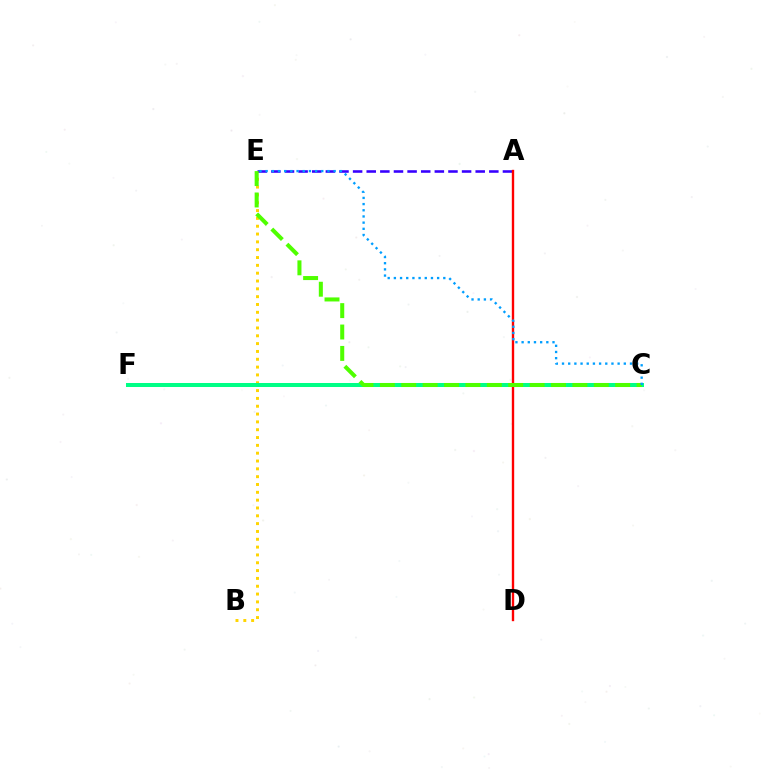{('B', 'E'): [{'color': '#ffd500', 'line_style': 'dotted', 'thickness': 2.13}], ('A', 'E'): [{'color': '#3700ff', 'line_style': 'dashed', 'thickness': 1.85}], ('C', 'F'): [{'color': '#ff00ed', 'line_style': 'dotted', 'thickness': 1.88}, {'color': '#00ff86', 'line_style': 'solid', 'thickness': 2.89}], ('A', 'D'): [{'color': '#ff0000', 'line_style': 'solid', 'thickness': 1.7}], ('C', 'E'): [{'color': '#4fff00', 'line_style': 'dashed', 'thickness': 2.91}, {'color': '#009eff', 'line_style': 'dotted', 'thickness': 1.68}]}